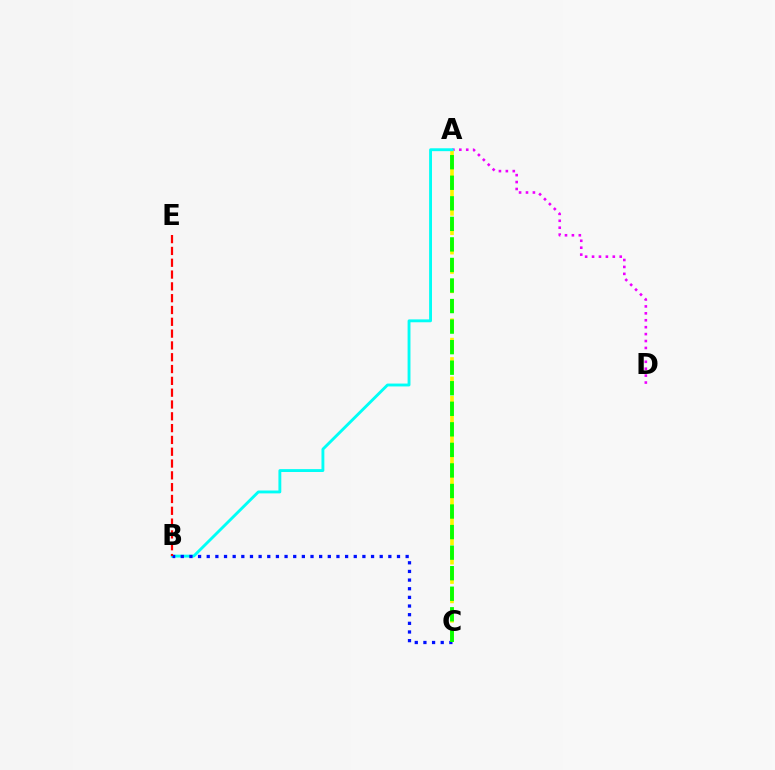{('A', 'D'): [{'color': '#ee00ff', 'line_style': 'dotted', 'thickness': 1.88}], ('A', 'C'): [{'color': '#fcf500', 'line_style': 'dashed', 'thickness': 2.63}, {'color': '#08ff00', 'line_style': 'dashed', 'thickness': 2.79}], ('A', 'B'): [{'color': '#00fff6', 'line_style': 'solid', 'thickness': 2.07}], ('B', 'C'): [{'color': '#0010ff', 'line_style': 'dotted', 'thickness': 2.35}], ('B', 'E'): [{'color': '#ff0000', 'line_style': 'dashed', 'thickness': 1.6}]}